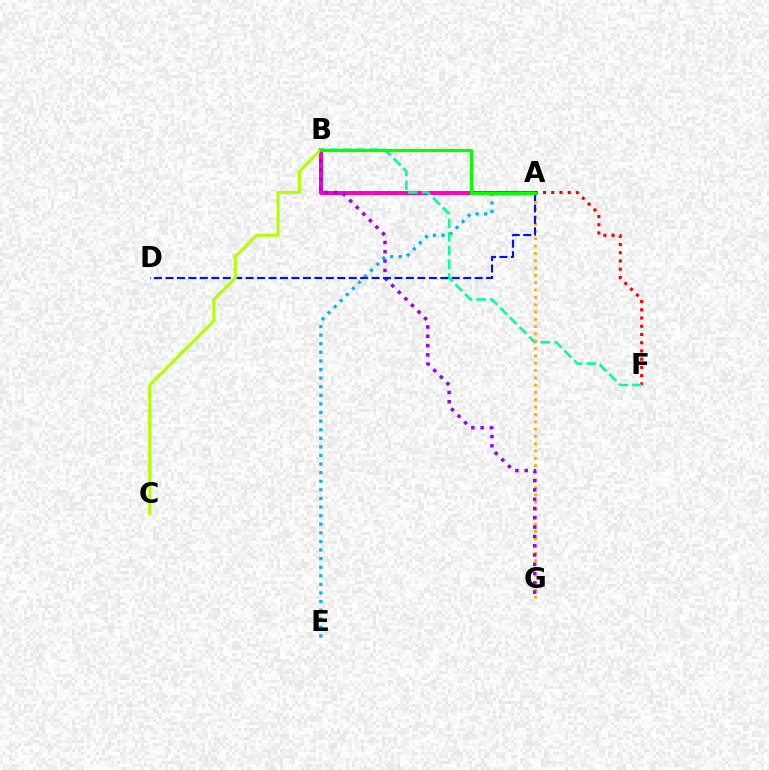{('A', 'E'): [{'color': '#00b5ff', 'line_style': 'dotted', 'thickness': 2.34}], ('A', 'B'): [{'color': '#ff00bd', 'line_style': 'solid', 'thickness': 2.86}, {'color': '#08ff00', 'line_style': 'solid', 'thickness': 2.29}], ('A', 'F'): [{'color': '#ff0000', 'line_style': 'dotted', 'thickness': 2.24}], ('B', 'F'): [{'color': '#00ff9d', 'line_style': 'dashed', 'thickness': 1.86}], ('A', 'G'): [{'color': '#ffa500', 'line_style': 'dotted', 'thickness': 1.99}], ('B', 'G'): [{'color': '#9b00ff', 'line_style': 'dotted', 'thickness': 2.52}], ('A', 'D'): [{'color': '#0010ff', 'line_style': 'dashed', 'thickness': 1.56}], ('B', 'C'): [{'color': '#b3ff00', 'line_style': 'solid', 'thickness': 2.18}]}